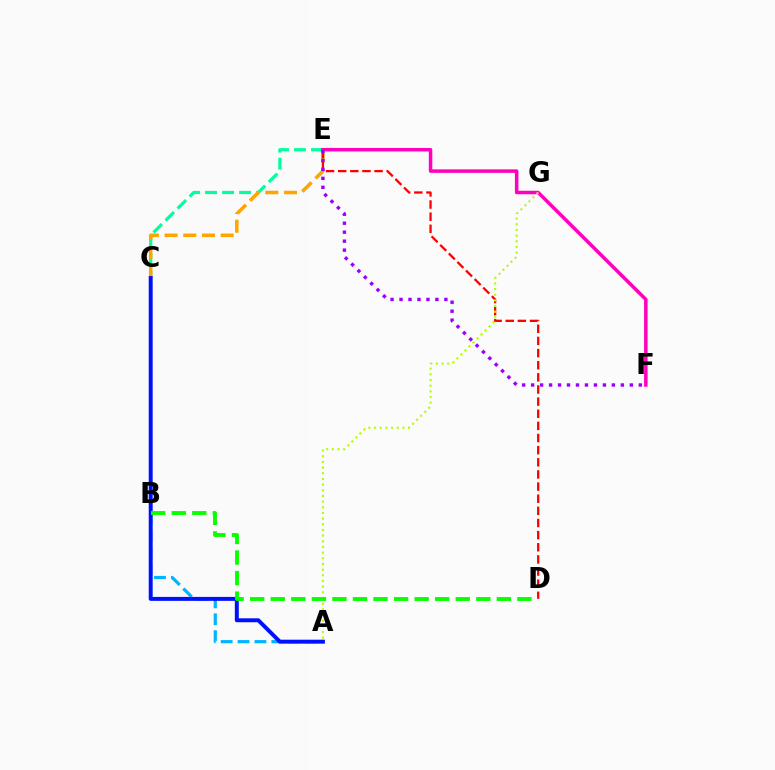{('C', 'E'): [{'color': '#00ff9d', 'line_style': 'dashed', 'thickness': 2.31}, {'color': '#ffa500', 'line_style': 'dashed', 'thickness': 2.54}], ('E', 'F'): [{'color': '#ff00bd', 'line_style': 'solid', 'thickness': 2.53}, {'color': '#9b00ff', 'line_style': 'dotted', 'thickness': 2.44}], ('D', 'E'): [{'color': '#ff0000', 'line_style': 'dashed', 'thickness': 1.65}], ('A', 'B'): [{'color': '#00b5ff', 'line_style': 'dashed', 'thickness': 2.29}], ('A', 'C'): [{'color': '#0010ff', 'line_style': 'solid', 'thickness': 2.84}], ('A', 'G'): [{'color': '#b3ff00', 'line_style': 'dotted', 'thickness': 1.54}], ('B', 'D'): [{'color': '#08ff00', 'line_style': 'dashed', 'thickness': 2.79}]}